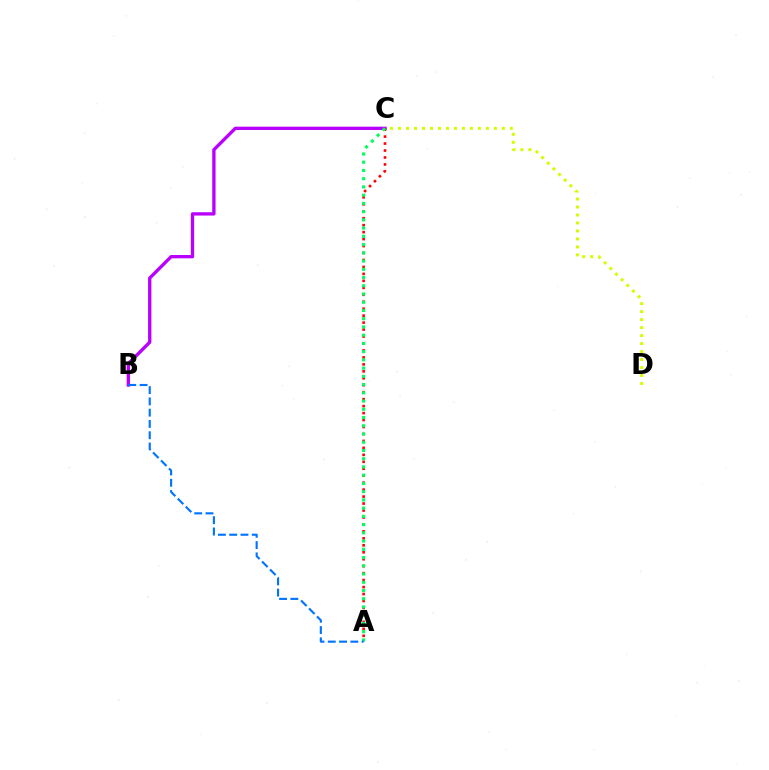{('B', 'C'): [{'color': '#b900ff', 'line_style': 'solid', 'thickness': 2.39}], ('A', 'C'): [{'color': '#ff0000', 'line_style': 'dotted', 'thickness': 1.89}, {'color': '#00ff5c', 'line_style': 'dotted', 'thickness': 2.24}], ('A', 'B'): [{'color': '#0074ff', 'line_style': 'dashed', 'thickness': 1.53}], ('C', 'D'): [{'color': '#d1ff00', 'line_style': 'dotted', 'thickness': 2.17}]}